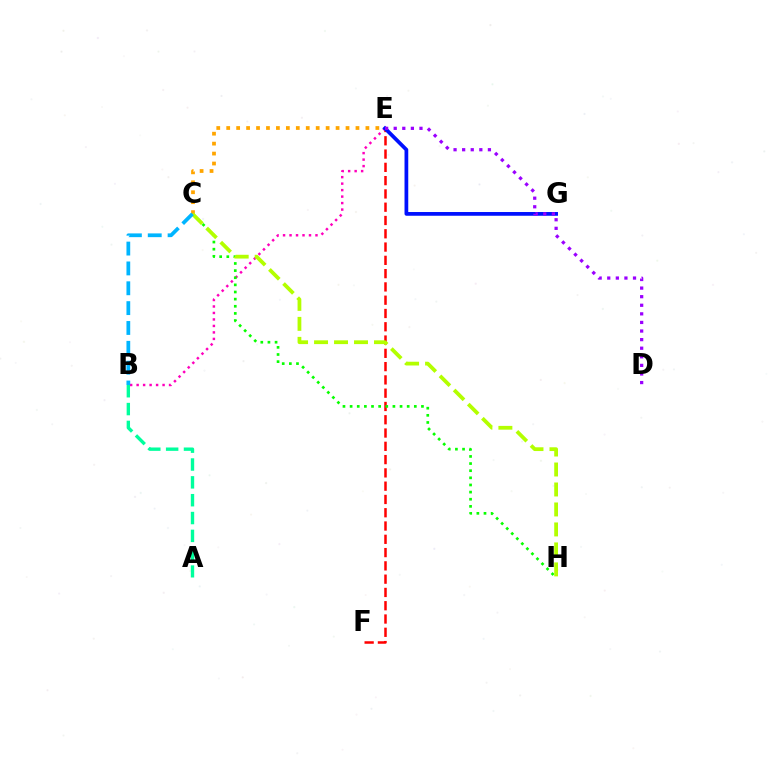{('E', 'F'): [{'color': '#ff0000', 'line_style': 'dashed', 'thickness': 1.8}], ('B', 'E'): [{'color': '#ff00bd', 'line_style': 'dotted', 'thickness': 1.76}], ('E', 'G'): [{'color': '#0010ff', 'line_style': 'solid', 'thickness': 2.69}], ('C', 'H'): [{'color': '#08ff00', 'line_style': 'dotted', 'thickness': 1.94}, {'color': '#b3ff00', 'line_style': 'dashed', 'thickness': 2.71}], ('D', 'E'): [{'color': '#9b00ff', 'line_style': 'dotted', 'thickness': 2.33}], ('C', 'E'): [{'color': '#ffa500', 'line_style': 'dotted', 'thickness': 2.7}], ('A', 'B'): [{'color': '#00ff9d', 'line_style': 'dashed', 'thickness': 2.42}], ('B', 'C'): [{'color': '#00b5ff', 'line_style': 'dashed', 'thickness': 2.7}]}